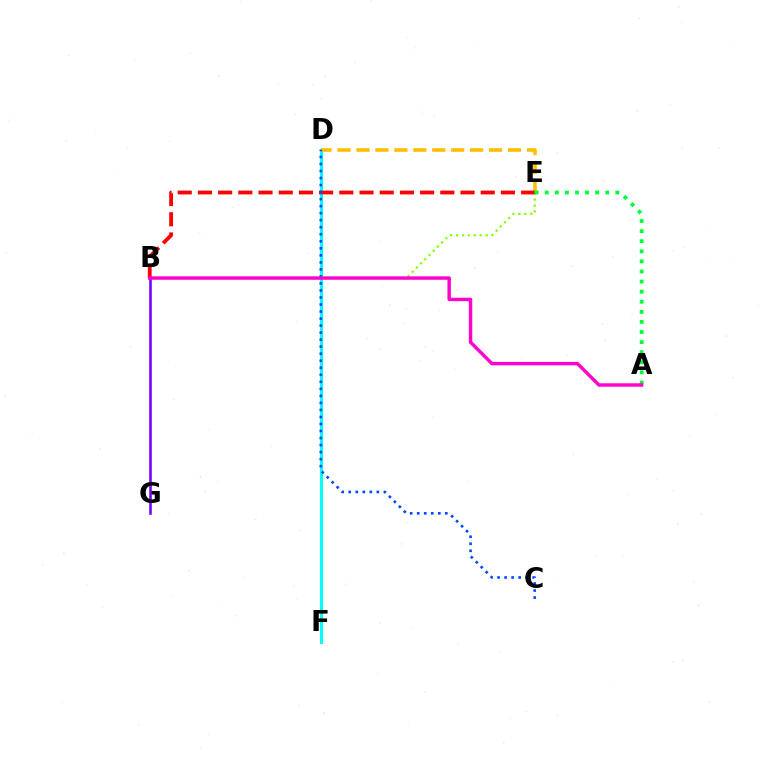{('D', 'F'): [{'color': '#00fff6', 'line_style': 'solid', 'thickness': 2.22}], ('D', 'E'): [{'color': '#ffbd00', 'line_style': 'dashed', 'thickness': 2.57}], ('B', 'E'): [{'color': '#84ff00', 'line_style': 'dotted', 'thickness': 1.61}, {'color': '#ff0000', 'line_style': 'dashed', 'thickness': 2.74}], ('B', 'G'): [{'color': '#7200ff', 'line_style': 'solid', 'thickness': 1.83}], ('C', 'D'): [{'color': '#004bff', 'line_style': 'dotted', 'thickness': 1.91}], ('A', 'E'): [{'color': '#00ff39', 'line_style': 'dotted', 'thickness': 2.74}], ('A', 'B'): [{'color': '#ff00cf', 'line_style': 'solid', 'thickness': 2.46}]}